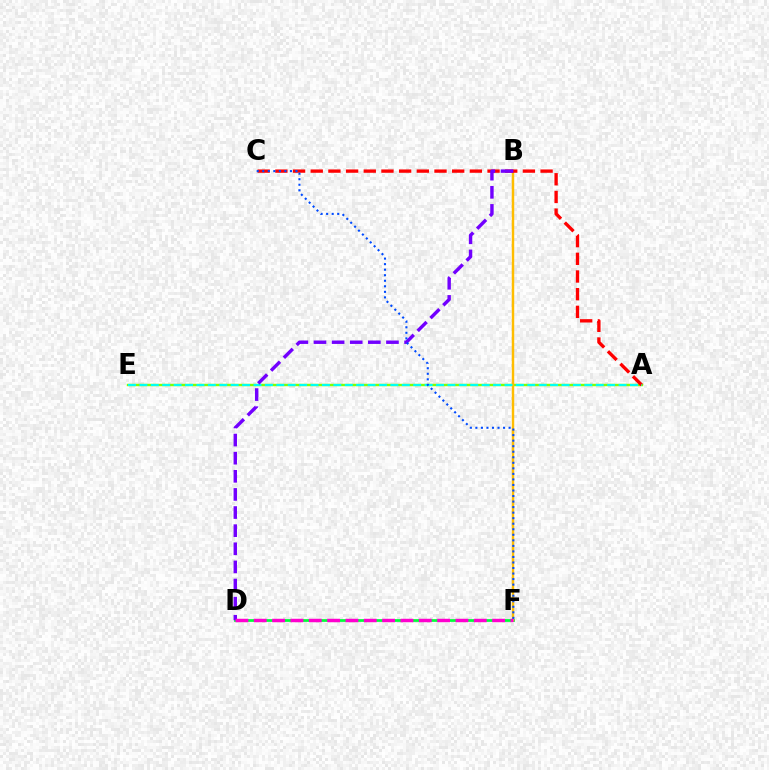{('A', 'E'): [{'color': '#84ff00', 'line_style': 'solid', 'thickness': 1.75}, {'color': '#00fff6', 'line_style': 'dashed', 'thickness': 1.55}], ('D', 'F'): [{'color': '#00ff39', 'line_style': 'solid', 'thickness': 1.97}, {'color': '#ff00cf', 'line_style': 'dashed', 'thickness': 2.49}], ('B', 'F'): [{'color': '#ffbd00', 'line_style': 'solid', 'thickness': 1.76}], ('A', 'C'): [{'color': '#ff0000', 'line_style': 'dashed', 'thickness': 2.4}], ('B', 'D'): [{'color': '#7200ff', 'line_style': 'dashed', 'thickness': 2.46}], ('C', 'F'): [{'color': '#004bff', 'line_style': 'dotted', 'thickness': 1.5}]}